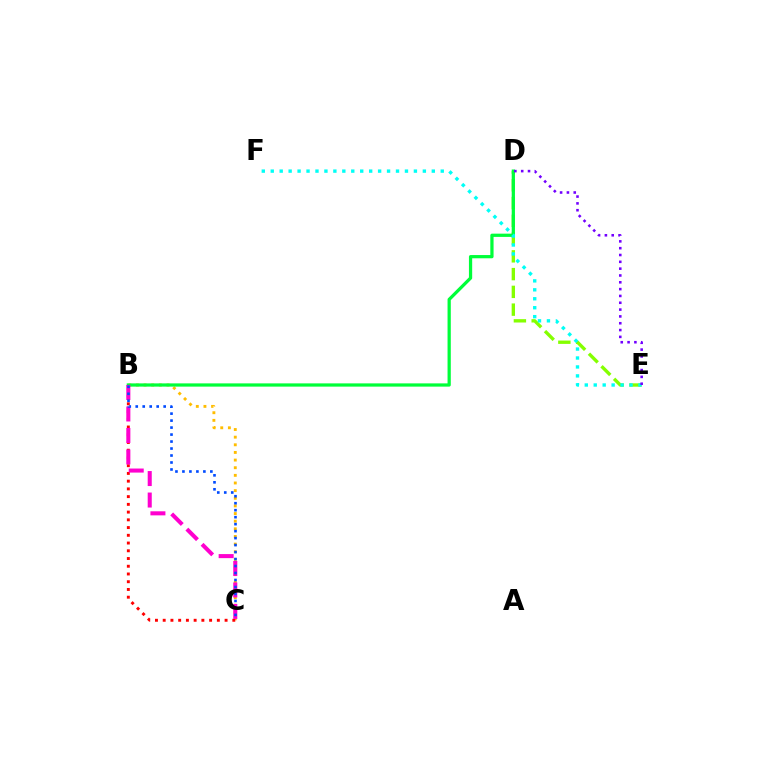{('D', 'E'): [{'color': '#84ff00', 'line_style': 'dashed', 'thickness': 2.41}, {'color': '#7200ff', 'line_style': 'dotted', 'thickness': 1.85}], ('B', 'C'): [{'color': '#ffbd00', 'line_style': 'dotted', 'thickness': 2.08}, {'color': '#ff0000', 'line_style': 'dotted', 'thickness': 2.1}, {'color': '#ff00cf', 'line_style': 'dashed', 'thickness': 2.92}, {'color': '#004bff', 'line_style': 'dotted', 'thickness': 1.9}], ('B', 'D'): [{'color': '#00ff39', 'line_style': 'solid', 'thickness': 2.33}], ('E', 'F'): [{'color': '#00fff6', 'line_style': 'dotted', 'thickness': 2.43}]}